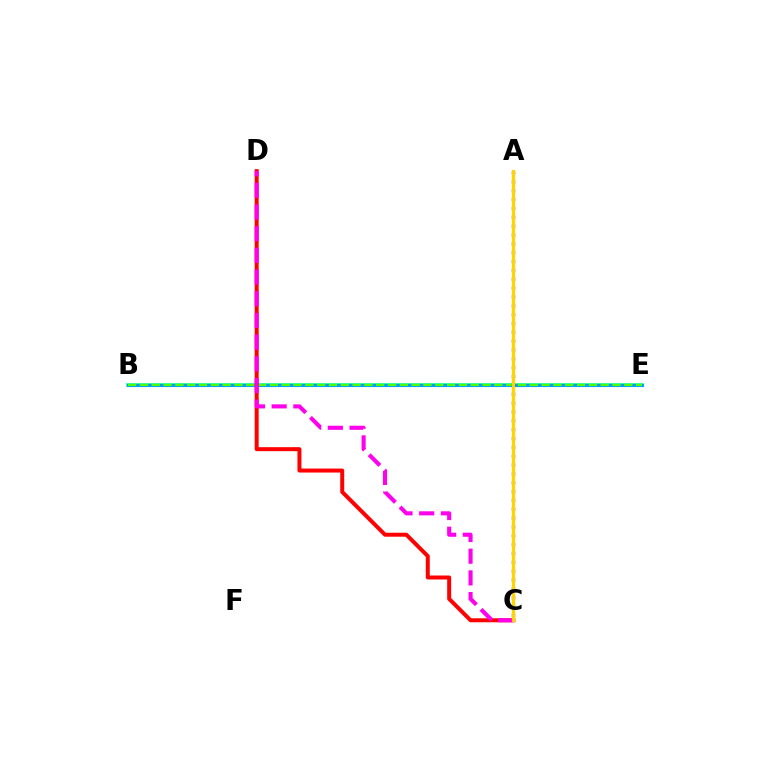{('B', 'E'): [{'color': '#00ff86', 'line_style': 'solid', 'thickness': 2.54}, {'color': '#009eff', 'line_style': 'solid', 'thickness': 2.24}, {'color': '#4fff00', 'line_style': 'dashed', 'thickness': 1.6}], ('C', 'D'): [{'color': '#ff0000', 'line_style': 'solid', 'thickness': 2.87}, {'color': '#ff00ed', 'line_style': 'dashed', 'thickness': 2.95}], ('A', 'C'): [{'color': '#3700ff', 'line_style': 'dotted', 'thickness': 2.4}, {'color': '#ffd500', 'line_style': 'solid', 'thickness': 2.33}]}